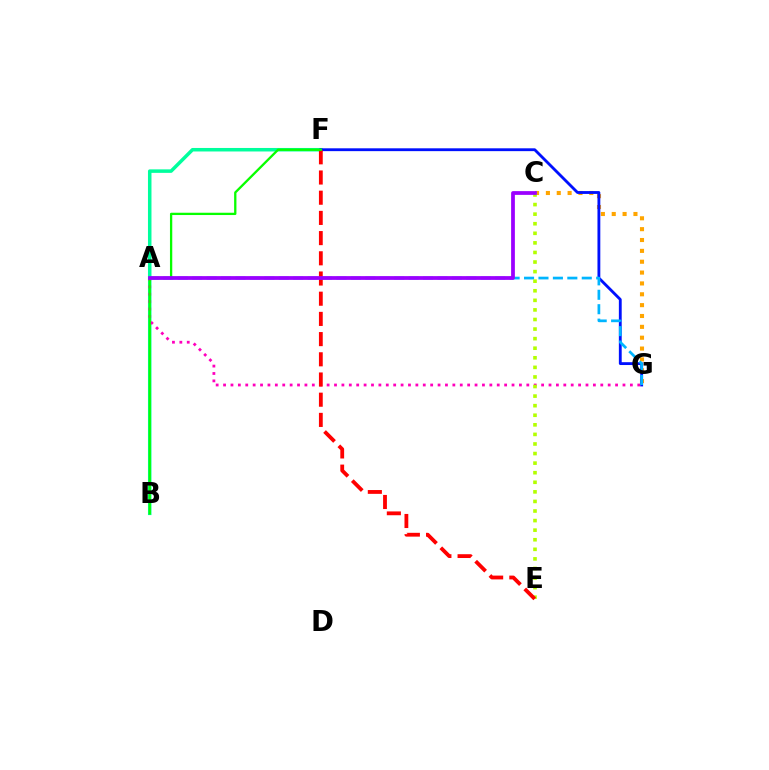{('B', 'F'): [{'color': '#00ff9d', 'line_style': 'solid', 'thickness': 2.53}, {'color': '#08ff00', 'line_style': 'solid', 'thickness': 1.66}], ('C', 'G'): [{'color': '#ffa500', 'line_style': 'dotted', 'thickness': 2.95}], ('A', 'G'): [{'color': '#ff00bd', 'line_style': 'dotted', 'thickness': 2.01}, {'color': '#00b5ff', 'line_style': 'dashed', 'thickness': 1.96}], ('F', 'G'): [{'color': '#0010ff', 'line_style': 'solid', 'thickness': 2.04}], ('C', 'E'): [{'color': '#b3ff00', 'line_style': 'dotted', 'thickness': 2.6}], ('E', 'F'): [{'color': '#ff0000', 'line_style': 'dashed', 'thickness': 2.74}], ('A', 'C'): [{'color': '#9b00ff', 'line_style': 'solid', 'thickness': 2.71}]}